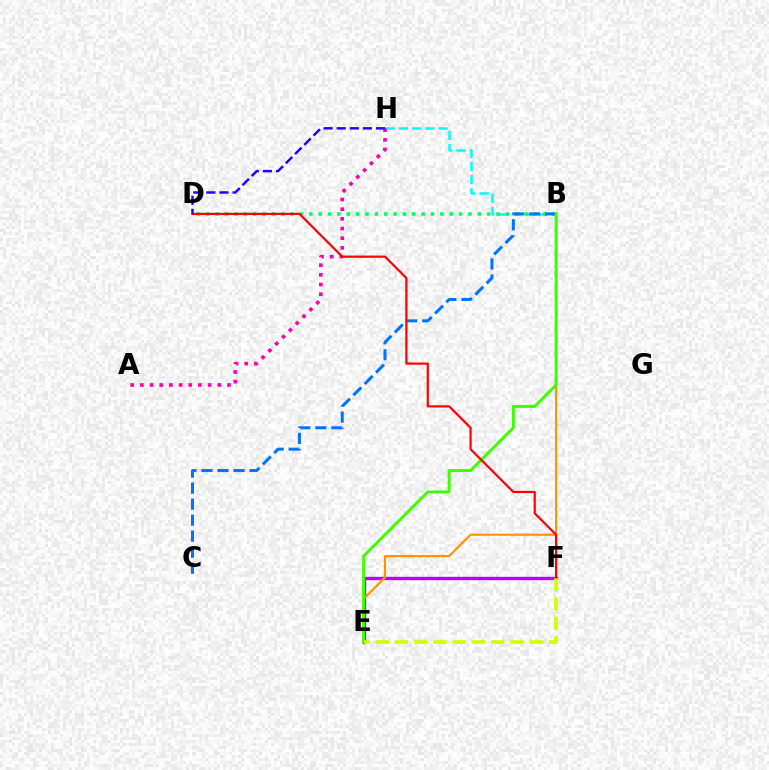{('B', 'H'): [{'color': '#00fff6', 'line_style': 'dashed', 'thickness': 1.8}], ('B', 'D'): [{'color': '#00ff5c', 'line_style': 'dotted', 'thickness': 2.54}], ('E', 'F'): [{'color': '#b900ff', 'line_style': 'solid', 'thickness': 2.42}, {'color': '#d1ff00', 'line_style': 'dashed', 'thickness': 2.62}], ('B', 'E'): [{'color': '#ff9400', 'line_style': 'solid', 'thickness': 1.55}, {'color': '#3dff00', 'line_style': 'solid', 'thickness': 2.14}], ('B', 'C'): [{'color': '#0074ff', 'line_style': 'dashed', 'thickness': 2.18}], ('A', 'H'): [{'color': '#ff00ac', 'line_style': 'dotted', 'thickness': 2.63}], ('D', 'F'): [{'color': '#ff0000', 'line_style': 'solid', 'thickness': 1.58}], ('D', 'H'): [{'color': '#2500ff', 'line_style': 'dashed', 'thickness': 1.78}]}